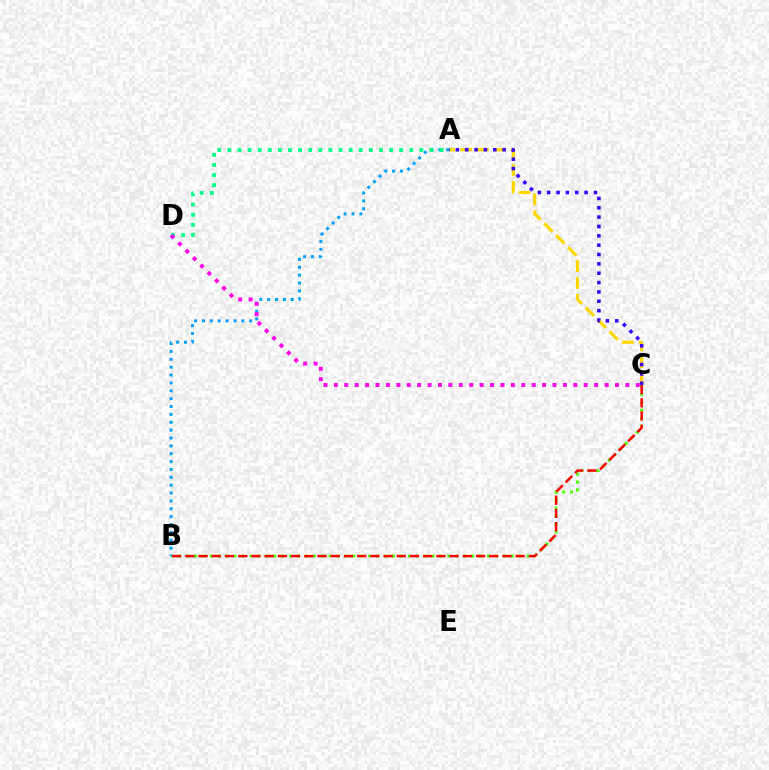{('A', 'C'): [{'color': '#ffd500', 'line_style': 'dashed', 'thickness': 2.3}, {'color': '#3700ff', 'line_style': 'dotted', 'thickness': 2.54}], ('B', 'C'): [{'color': '#4fff00', 'line_style': 'dotted', 'thickness': 2.15}, {'color': '#ff0000', 'line_style': 'dashed', 'thickness': 1.8}], ('A', 'B'): [{'color': '#009eff', 'line_style': 'dotted', 'thickness': 2.14}], ('A', 'D'): [{'color': '#00ff86', 'line_style': 'dotted', 'thickness': 2.75}], ('C', 'D'): [{'color': '#ff00ed', 'line_style': 'dotted', 'thickness': 2.83}]}